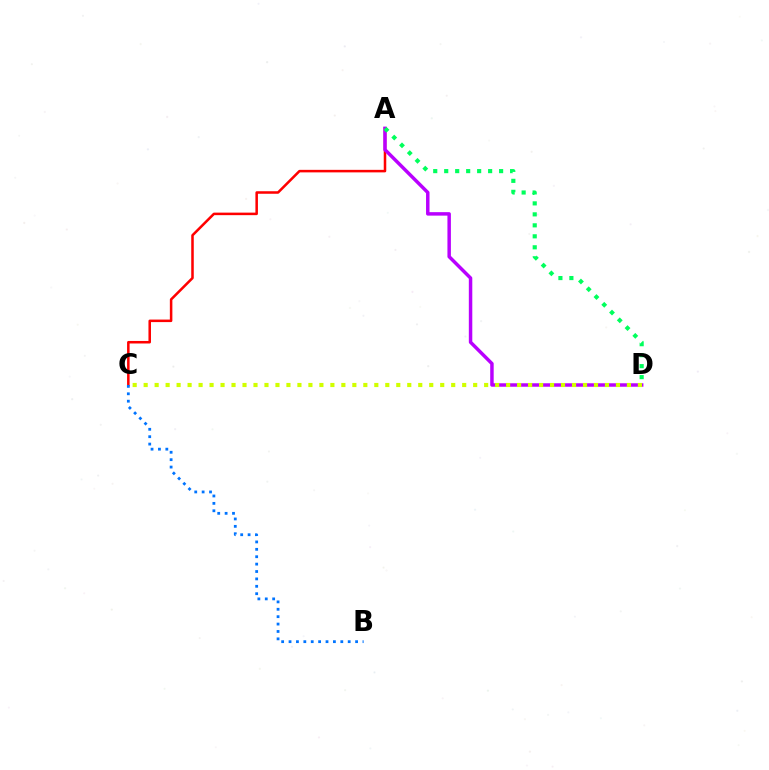{('A', 'C'): [{'color': '#ff0000', 'line_style': 'solid', 'thickness': 1.82}], ('A', 'D'): [{'color': '#b900ff', 'line_style': 'solid', 'thickness': 2.5}, {'color': '#00ff5c', 'line_style': 'dotted', 'thickness': 2.98}], ('B', 'C'): [{'color': '#0074ff', 'line_style': 'dotted', 'thickness': 2.01}], ('C', 'D'): [{'color': '#d1ff00', 'line_style': 'dotted', 'thickness': 2.98}]}